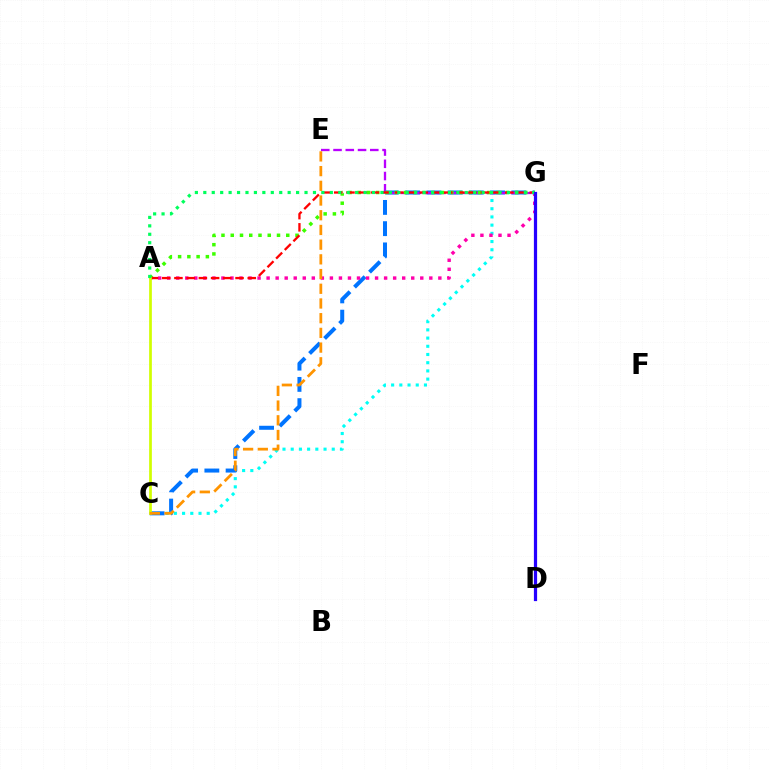{('C', 'G'): [{'color': '#00fff6', 'line_style': 'dotted', 'thickness': 2.23}, {'color': '#0074ff', 'line_style': 'dashed', 'thickness': 2.89}], ('A', 'G'): [{'color': '#ff00ac', 'line_style': 'dotted', 'thickness': 2.46}, {'color': '#3dff00', 'line_style': 'dotted', 'thickness': 2.51}, {'color': '#ff0000', 'line_style': 'dashed', 'thickness': 1.66}, {'color': '#00ff5c', 'line_style': 'dotted', 'thickness': 2.29}], ('E', 'G'): [{'color': '#b900ff', 'line_style': 'dashed', 'thickness': 1.66}], ('A', 'C'): [{'color': '#d1ff00', 'line_style': 'solid', 'thickness': 1.96}], ('D', 'G'): [{'color': '#2500ff', 'line_style': 'solid', 'thickness': 2.32}], ('C', 'E'): [{'color': '#ff9400', 'line_style': 'dashed', 'thickness': 2.0}]}